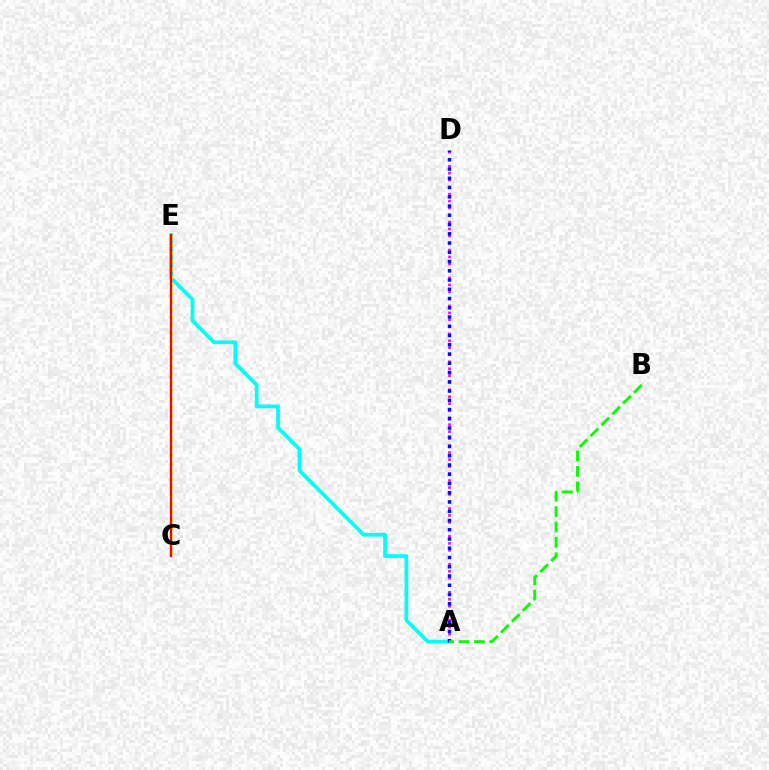{('A', 'D'): [{'color': '#ee00ff', 'line_style': 'dotted', 'thickness': 1.9}, {'color': '#0010ff', 'line_style': 'dotted', 'thickness': 2.51}], ('A', 'E'): [{'color': '#00fff6', 'line_style': 'solid', 'thickness': 2.68}], ('C', 'E'): [{'color': '#fcf500', 'line_style': 'dotted', 'thickness': 2.2}, {'color': '#ff0000', 'line_style': 'solid', 'thickness': 1.67}], ('A', 'B'): [{'color': '#08ff00', 'line_style': 'dashed', 'thickness': 2.09}]}